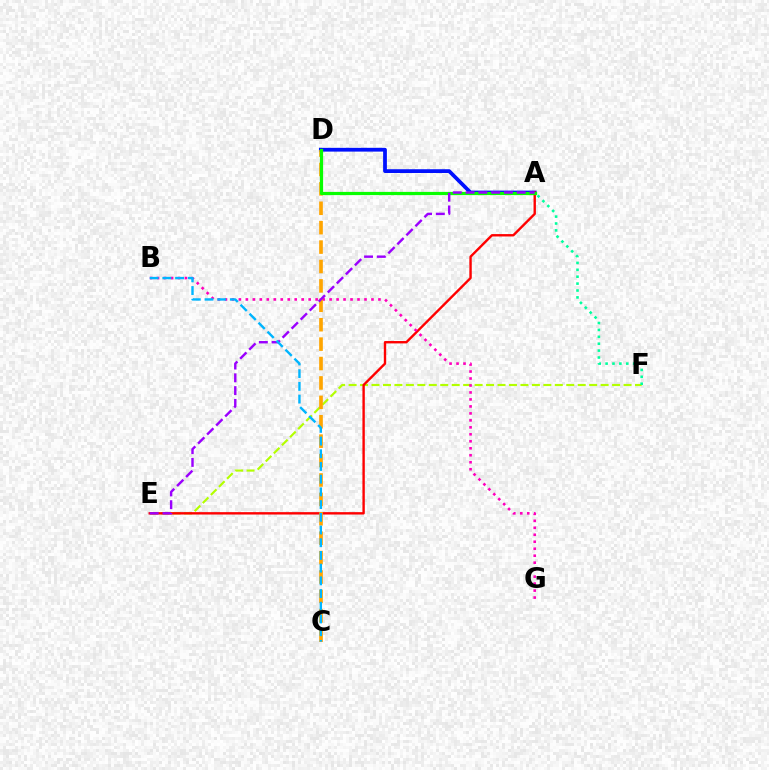{('E', 'F'): [{'color': '#b3ff00', 'line_style': 'dashed', 'thickness': 1.56}], ('A', 'D'): [{'color': '#0010ff', 'line_style': 'solid', 'thickness': 2.71}, {'color': '#08ff00', 'line_style': 'solid', 'thickness': 2.31}], ('A', 'E'): [{'color': '#ff0000', 'line_style': 'solid', 'thickness': 1.72}, {'color': '#9b00ff', 'line_style': 'dashed', 'thickness': 1.74}], ('A', 'F'): [{'color': '#00ff9d', 'line_style': 'dotted', 'thickness': 1.87}], ('B', 'G'): [{'color': '#ff00bd', 'line_style': 'dotted', 'thickness': 1.9}], ('C', 'D'): [{'color': '#ffa500', 'line_style': 'dashed', 'thickness': 2.64}], ('B', 'C'): [{'color': '#00b5ff', 'line_style': 'dashed', 'thickness': 1.73}]}